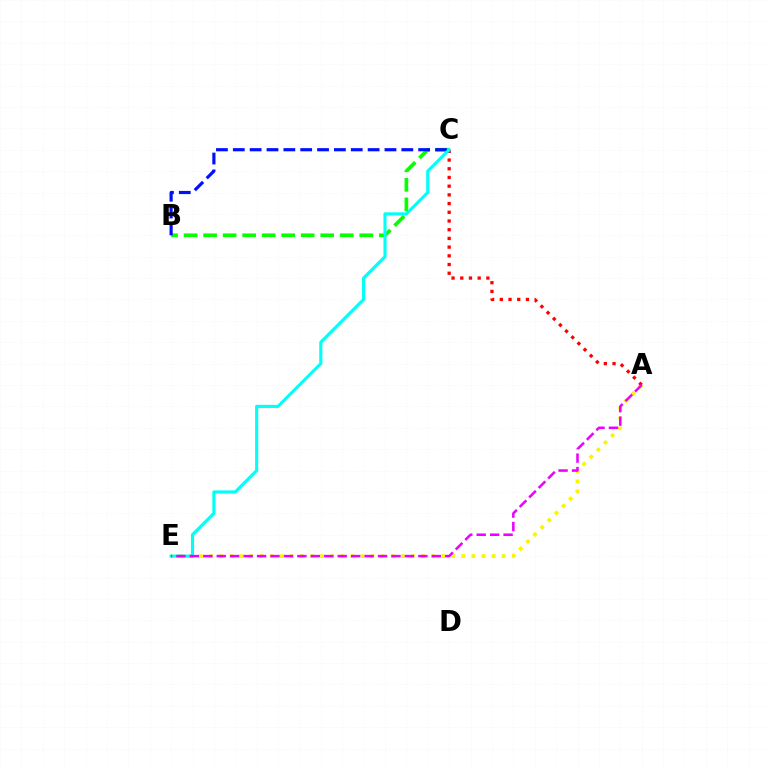{('A', 'E'): [{'color': '#fcf500', 'line_style': 'dotted', 'thickness': 2.74}, {'color': '#ee00ff', 'line_style': 'dashed', 'thickness': 1.83}], ('B', 'C'): [{'color': '#08ff00', 'line_style': 'dashed', 'thickness': 2.65}, {'color': '#0010ff', 'line_style': 'dashed', 'thickness': 2.29}], ('A', 'C'): [{'color': '#ff0000', 'line_style': 'dotted', 'thickness': 2.37}], ('C', 'E'): [{'color': '#00fff6', 'line_style': 'solid', 'thickness': 2.25}]}